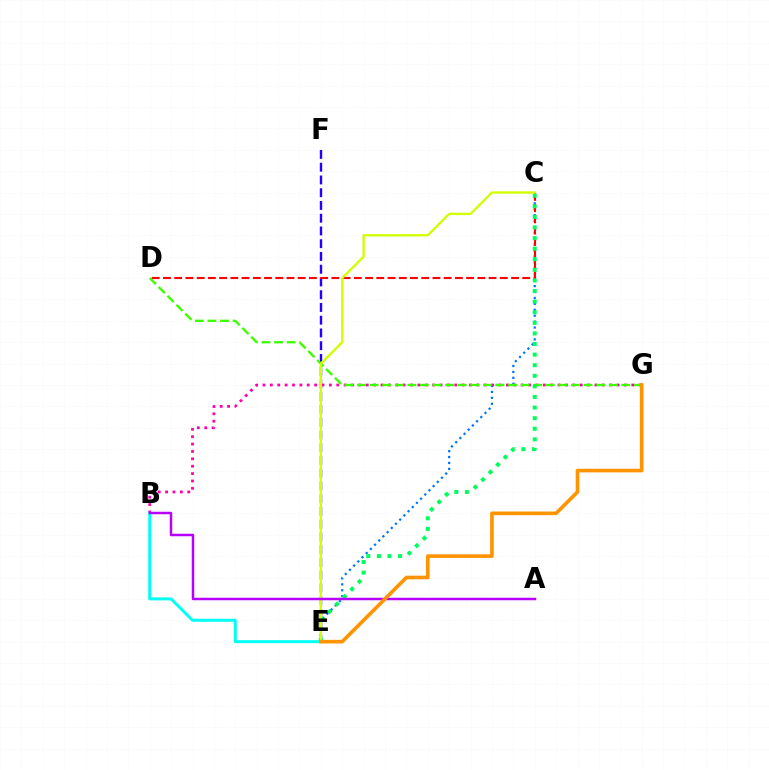{('E', 'F'): [{'color': '#2500ff', 'line_style': 'dashed', 'thickness': 1.73}], ('C', 'E'): [{'color': '#0074ff', 'line_style': 'dotted', 'thickness': 1.61}, {'color': '#00ff5c', 'line_style': 'dotted', 'thickness': 2.88}, {'color': '#d1ff00', 'line_style': 'solid', 'thickness': 1.68}], ('B', 'G'): [{'color': '#ff00ac', 'line_style': 'dotted', 'thickness': 2.0}], ('D', 'G'): [{'color': '#3dff00', 'line_style': 'dashed', 'thickness': 1.71}], ('B', 'E'): [{'color': '#00fff6', 'line_style': 'solid', 'thickness': 2.15}], ('C', 'D'): [{'color': '#ff0000', 'line_style': 'dashed', 'thickness': 1.53}], ('A', 'B'): [{'color': '#b900ff', 'line_style': 'solid', 'thickness': 1.79}], ('E', 'G'): [{'color': '#ff9400', 'line_style': 'solid', 'thickness': 2.62}]}